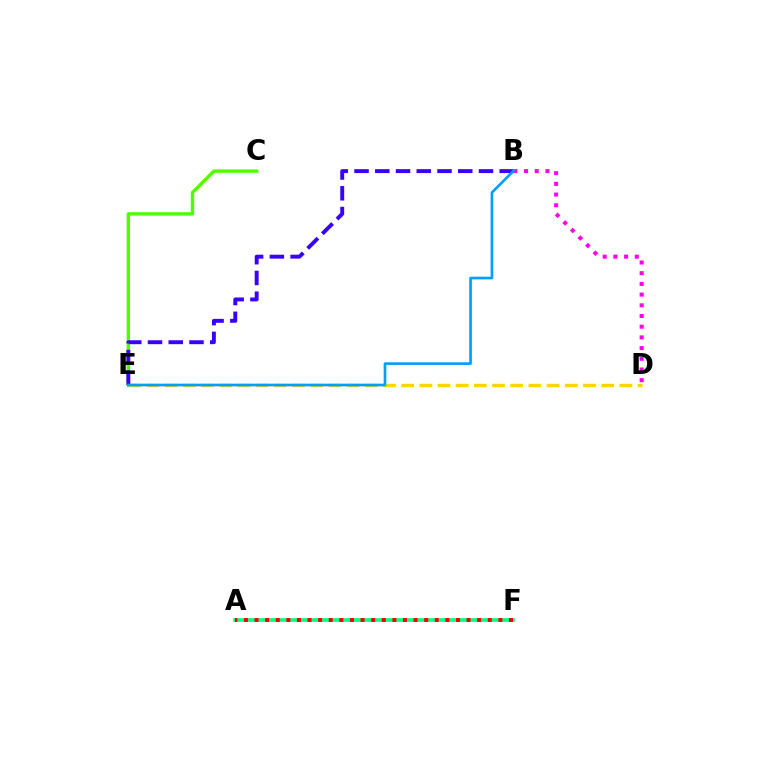{('D', 'E'): [{'color': '#ffd500', 'line_style': 'dashed', 'thickness': 2.47}], ('A', 'F'): [{'color': '#00ff86', 'line_style': 'solid', 'thickness': 2.62}, {'color': '#ff0000', 'line_style': 'dotted', 'thickness': 2.88}], ('B', 'D'): [{'color': '#ff00ed', 'line_style': 'dotted', 'thickness': 2.91}], ('C', 'E'): [{'color': '#4fff00', 'line_style': 'solid', 'thickness': 2.44}], ('B', 'E'): [{'color': '#3700ff', 'line_style': 'dashed', 'thickness': 2.82}, {'color': '#009eff', 'line_style': 'solid', 'thickness': 1.92}]}